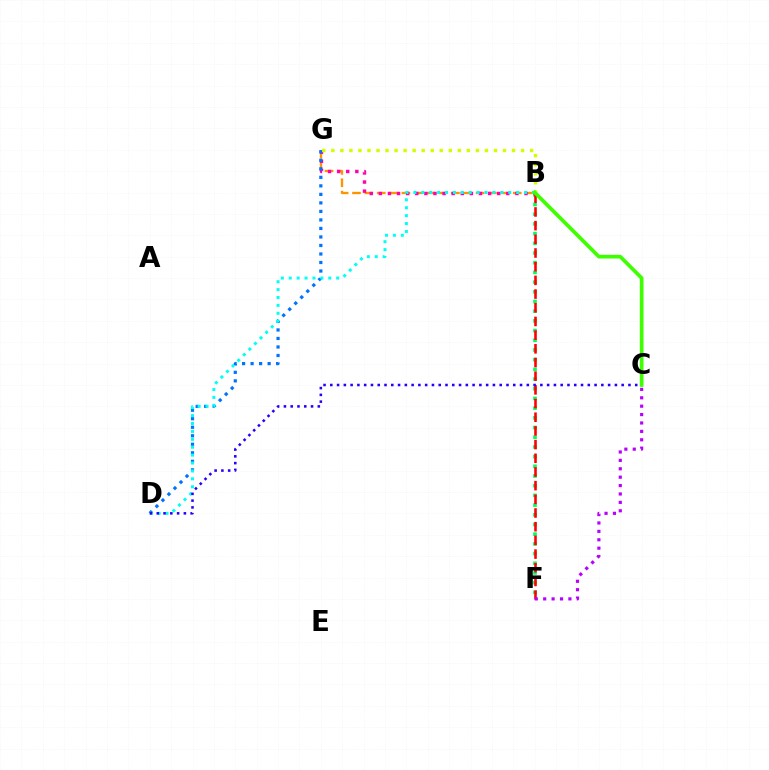{('B', 'F'): [{'color': '#00ff5c', 'line_style': 'dotted', 'thickness': 2.63}, {'color': '#ff0000', 'line_style': 'dashed', 'thickness': 1.86}], ('B', 'G'): [{'color': '#ff9400', 'line_style': 'dashed', 'thickness': 1.68}, {'color': '#ff00ac', 'line_style': 'dotted', 'thickness': 2.47}, {'color': '#d1ff00', 'line_style': 'dotted', 'thickness': 2.46}], ('D', 'G'): [{'color': '#0074ff', 'line_style': 'dotted', 'thickness': 2.31}], ('B', 'D'): [{'color': '#00fff6', 'line_style': 'dotted', 'thickness': 2.15}], ('C', 'D'): [{'color': '#2500ff', 'line_style': 'dotted', 'thickness': 1.84}], ('B', 'C'): [{'color': '#3dff00', 'line_style': 'solid', 'thickness': 2.66}], ('C', 'F'): [{'color': '#b900ff', 'line_style': 'dotted', 'thickness': 2.28}]}